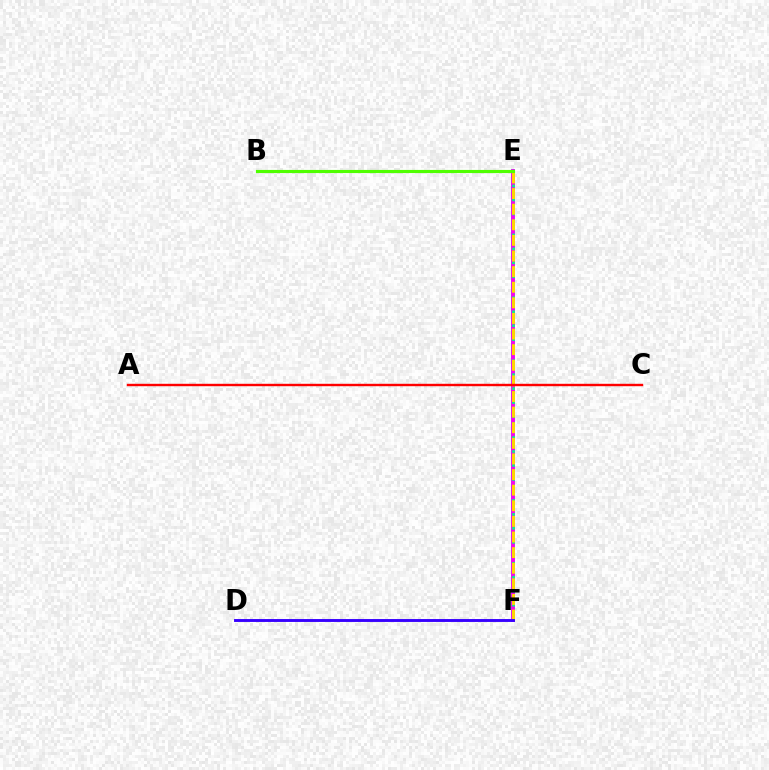{('E', 'F'): [{'color': '#009eff', 'line_style': 'solid', 'thickness': 2.58}, {'color': '#ff00ed', 'line_style': 'solid', 'thickness': 2.66}, {'color': '#00ff86', 'line_style': 'dotted', 'thickness': 1.9}, {'color': '#ffd500', 'line_style': 'dashed', 'thickness': 2.12}], ('D', 'F'): [{'color': '#3700ff', 'line_style': 'solid', 'thickness': 2.08}], ('B', 'E'): [{'color': '#4fff00', 'line_style': 'solid', 'thickness': 2.26}], ('A', 'C'): [{'color': '#ff0000', 'line_style': 'solid', 'thickness': 1.73}]}